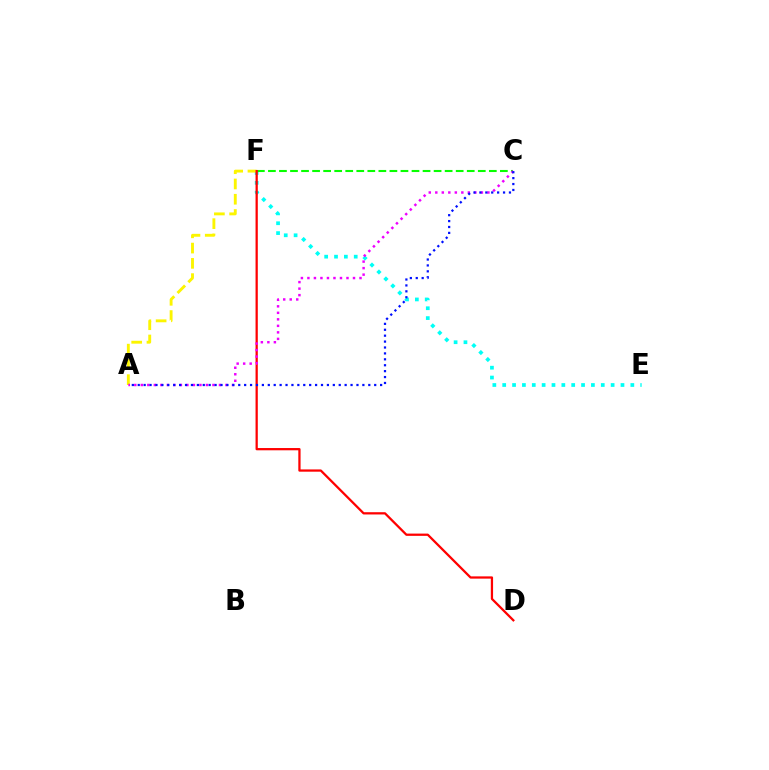{('E', 'F'): [{'color': '#00fff6', 'line_style': 'dotted', 'thickness': 2.68}], ('C', 'F'): [{'color': '#08ff00', 'line_style': 'dashed', 'thickness': 1.5}], ('A', 'F'): [{'color': '#fcf500', 'line_style': 'dashed', 'thickness': 2.07}], ('D', 'F'): [{'color': '#ff0000', 'line_style': 'solid', 'thickness': 1.63}], ('A', 'C'): [{'color': '#ee00ff', 'line_style': 'dotted', 'thickness': 1.77}, {'color': '#0010ff', 'line_style': 'dotted', 'thickness': 1.61}]}